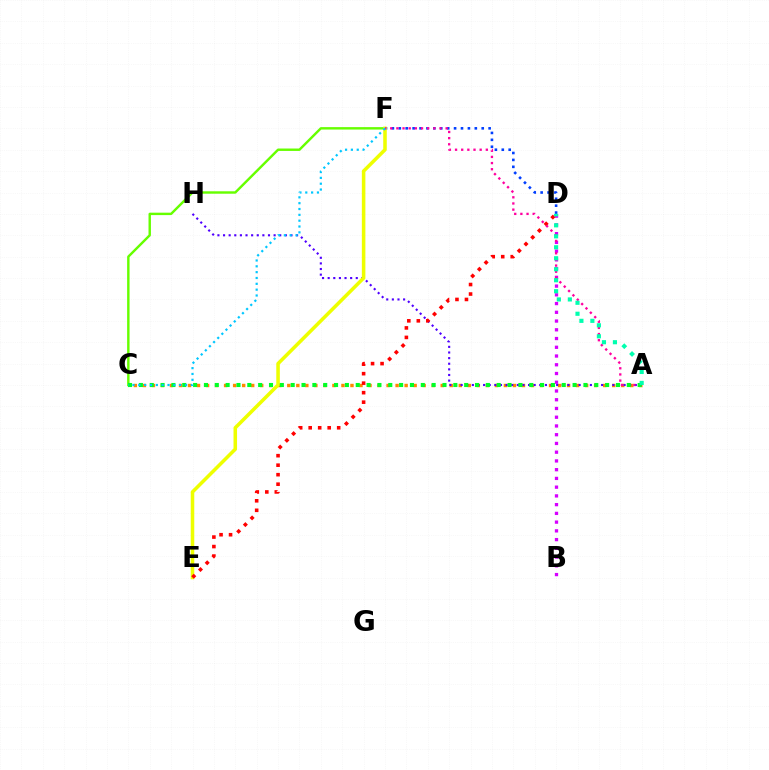{('A', 'C'): [{'color': '#ff8800', 'line_style': 'dotted', 'thickness': 2.45}, {'color': '#00ff27', 'line_style': 'dotted', 'thickness': 2.95}], ('C', 'F'): [{'color': '#66ff00', 'line_style': 'solid', 'thickness': 1.74}, {'color': '#00c7ff', 'line_style': 'dotted', 'thickness': 1.59}], ('D', 'F'): [{'color': '#003fff', 'line_style': 'dotted', 'thickness': 1.88}], ('A', 'H'): [{'color': '#4f00ff', 'line_style': 'dotted', 'thickness': 1.53}], ('E', 'F'): [{'color': '#eeff00', 'line_style': 'solid', 'thickness': 2.55}], ('B', 'D'): [{'color': '#d600ff', 'line_style': 'dotted', 'thickness': 2.38}], ('D', 'E'): [{'color': '#ff0000', 'line_style': 'dotted', 'thickness': 2.58}], ('A', 'F'): [{'color': '#ff00a0', 'line_style': 'dotted', 'thickness': 1.67}], ('A', 'D'): [{'color': '#00ffaf', 'line_style': 'dotted', 'thickness': 2.98}]}